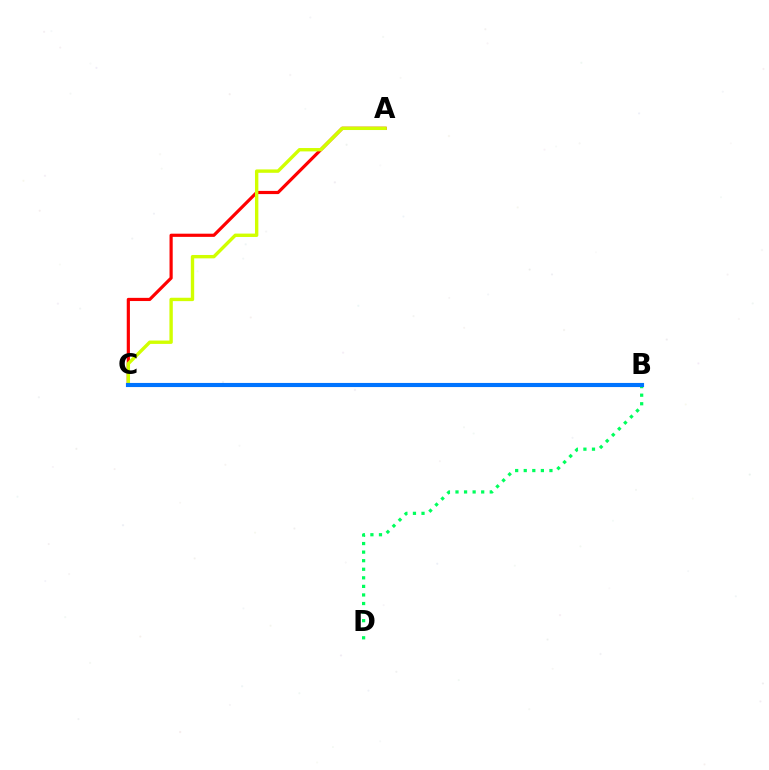{('A', 'C'): [{'color': '#ff0000', 'line_style': 'solid', 'thickness': 2.29}, {'color': '#d1ff00', 'line_style': 'solid', 'thickness': 2.43}], ('B', 'C'): [{'color': '#b900ff', 'line_style': 'dashed', 'thickness': 2.84}, {'color': '#0074ff', 'line_style': 'solid', 'thickness': 2.96}], ('B', 'D'): [{'color': '#00ff5c', 'line_style': 'dotted', 'thickness': 2.33}]}